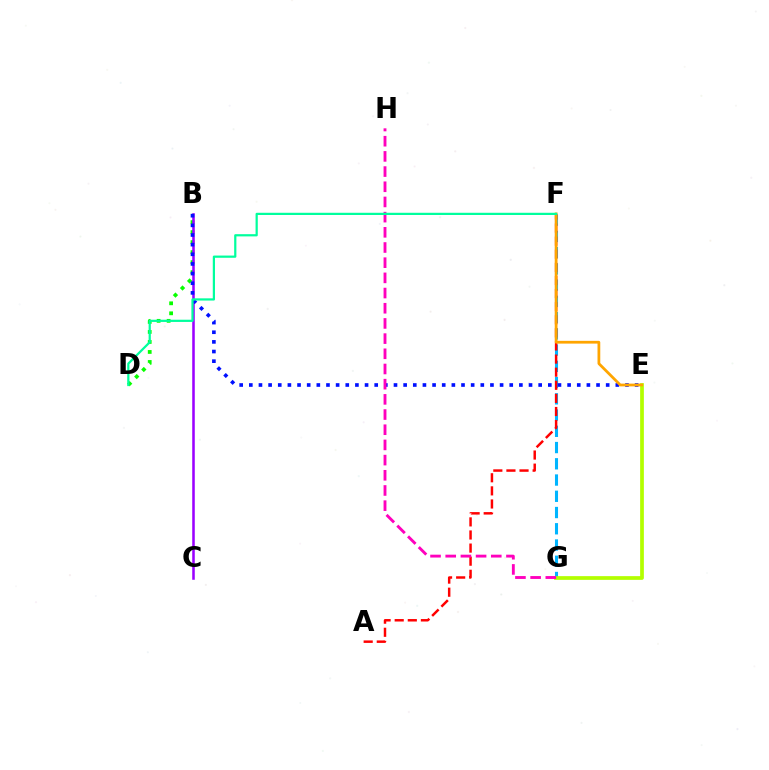{('F', 'G'): [{'color': '#00b5ff', 'line_style': 'dashed', 'thickness': 2.21}], ('B', 'D'): [{'color': '#08ff00', 'line_style': 'dotted', 'thickness': 2.72}], ('E', 'G'): [{'color': '#b3ff00', 'line_style': 'solid', 'thickness': 2.68}], ('B', 'C'): [{'color': '#9b00ff', 'line_style': 'solid', 'thickness': 1.84}], ('A', 'F'): [{'color': '#ff0000', 'line_style': 'dashed', 'thickness': 1.78}], ('B', 'E'): [{'color': '#0010ff', 'line_style': 'dotted', 'thickness': 2.62}], ('E', 'F'): [{'color': '#ffa500', 'line_style': 'solid', 'thickness': 1.99}], ('G', 'H'): [{'color': '#ff00bd', 'line_style': 'dashed', 'thickness': 2.06}], ('D', 'F'): [{'color': '#00ff9d', 'line_style': 'solid', 'thickness': 1.6}]}